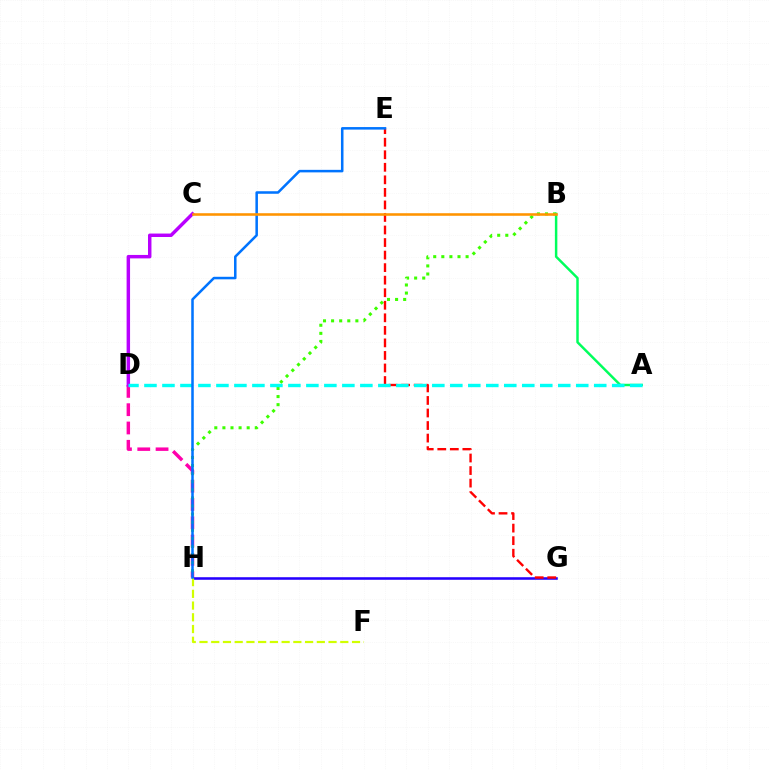{('D', 'H'): [{'color': '#ff00ac', 'line_style': 'dashed', 'thickness': 2.49}], ('B', 'H'): [{'color': '#3dff00', 'line_style': 'dotted', 'thickness': 2.2}], ('C', 'D'): [{'color': '#b900ff', 'line_style': 'solid', 'thickness': 2.49}], ('G', 'H'): [{'color': '#2500ff', 'line_style': 'solid', 'thickness': 1.84}], ('E', 'G'): [{'color': '#ff0000', 'line_style': 'dashed', 'thickness': 1.7}], ('A', 'B'): [{'color': '#00ff5c', 'line_style': 'solid', 'thickness': 1.78}], ('F', 'H'): [{'color': '#d1ff00', 'line_style': 'dashed', 'thickness': 1.59}], ('A', 'D'): [{'color': '#00fff6', 'line_style': 'dashed', 'thickness': 2.44}], ('E', 'H'): [{'color': '#0074ff', 'line_style': 'solid', 'thickness': 1.82}], ('B', 'C'): [{'color': '#ff9400', 'line_style': 'solid', 'thickness': 1.85}]}